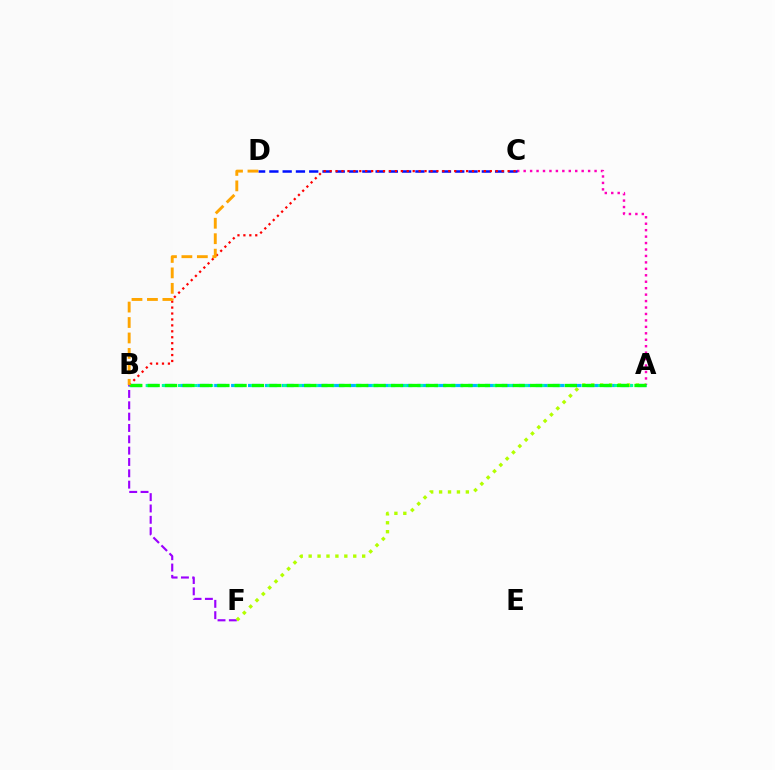{('B', 'F'): [{'color': '#9b00ff', 'line_style': 'dashed', 'thickness': 1.54}], ('A', 'C'): [{'color': '#ff00bd', 'line_style': 'dotted', 'thickness': 1.75}], ('A', 'B'): [{'color': '#00b5ff', 'line_style': 'dashed', 'thickness': 2.3}, {'color': '#00ff9d', 'line_style': 'dotted', 'thickness': 2.19}, {'color': '#08ff00', 'line_style': 'dashed', 'thickness': 2.36}], ('C', 'D'): [{'color': '#0010ff', 'line_style': 'dashed', 'thickness': 1.8}], ('A', 'F'): [{'color': '#b3ff00', 'line_style': 'dotted', 'thickness': 2.42}], ('B', 'C'): [{'color': '#ff0000', 'line_style': 'dotted', 'thickness': 1.61}], ('B', 'D'): [{'color': '#ffa500', 'line_style': 'dashed', 'thickness': 2.1}]}